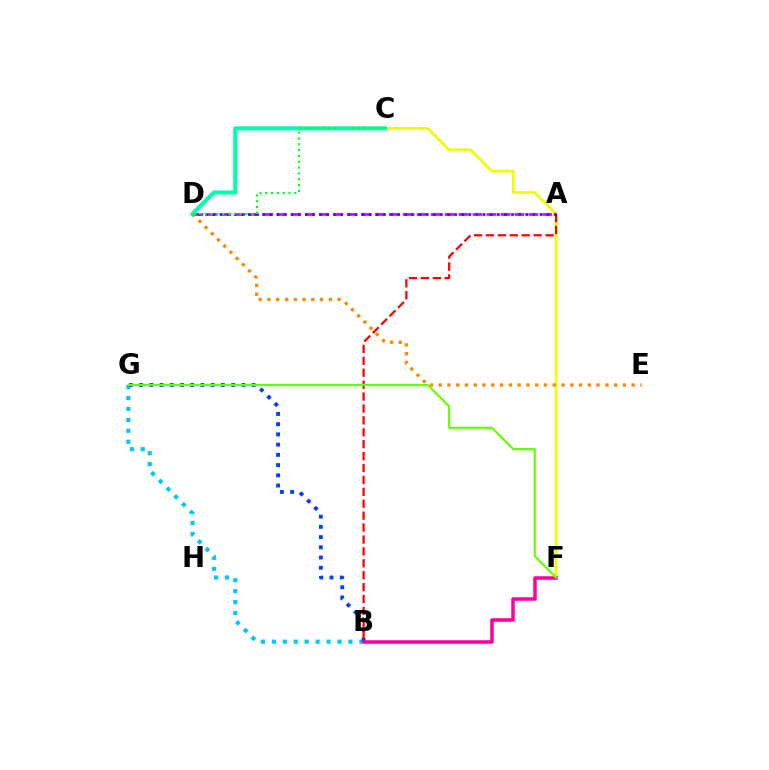{('C', 'F'): [{'color': '#eeff00', 'line_style': 'solid', 'thickness': 1.94}], ('A', 'D'): [{'color': '#d600ff', 'line_style': 'dashed', 'thickness': 1.9}, {'color': '#4f00ff', 'line_style': 'dotted', 'thickness': 1.93}], ('D', 'E'): [{'color': '#ff8800', 'line_style': 'dotted', 'thickness': 2.38}], ('A', 'B'): [{'color': '#ff0000', 'line_style': 'dashed', 'thickness': 1.62}], ('B', 'G'): [{'color': '#00c7ff', 'line_style': 'dotted', 'thickness': 2.97}, {'color': '#003fff', 'line_style': 'dotted', 'thickness': 2.78}], ('C', 'D'): [{'color': '#00ffaf', 'line_style': 'solid', 'thickness': 2.94}, {'color': '#00ff27', 'line_style': 'dotted', 'thickness': 1.58}], ('B', 'F'): [{'color': '#ff00a0', 'line_style': 'solid', 'thickness': 2.53}], ('F', 'G'): [{'color': '#66ff00', 'line_style': 'solid', 'thickness': 1.58}]}